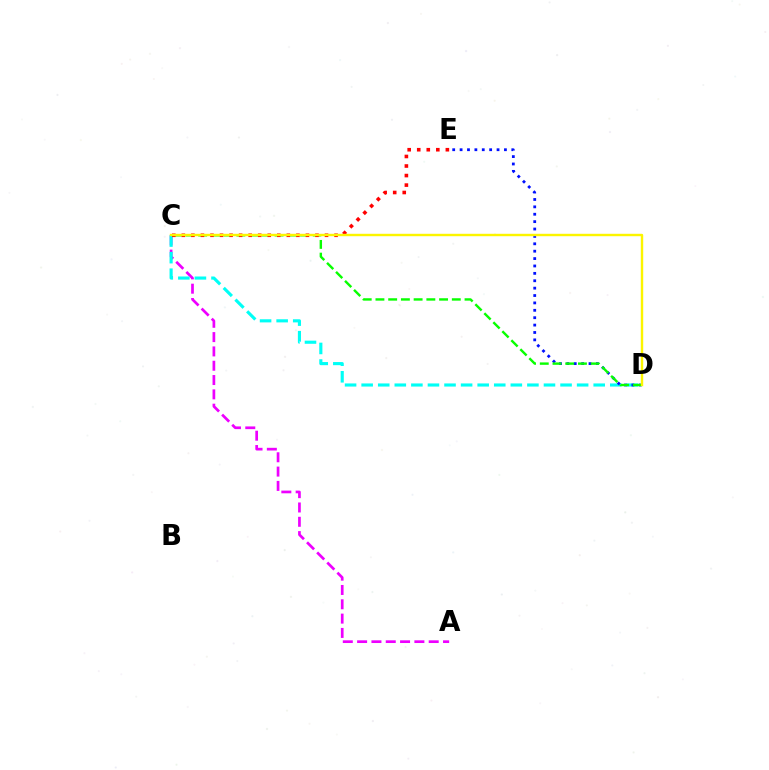{('A', 'C'): [{'color': '#ee00ff', 'line_style': 'dashed', 'thickness': 1.95}], ('C', 'D'): [{'color': '#00fff6', 'line_style': 'dashed', 'thickness': 2.25}, {'color': '#08ff00', 'line_style': 'dashed', 'thickness': 1.73}, {'color': '#fcf500', 'line_style': 'solid', 'thickness': 1.73}], ('D', 'E'): [{'color': '#0010ff', 'line_style': 'dotted', 'thickness': 2.01}], ('C', 'E'): [{'color': '#ff0000', 'line_style': 'dotted', 'thickness': 2.59}]}